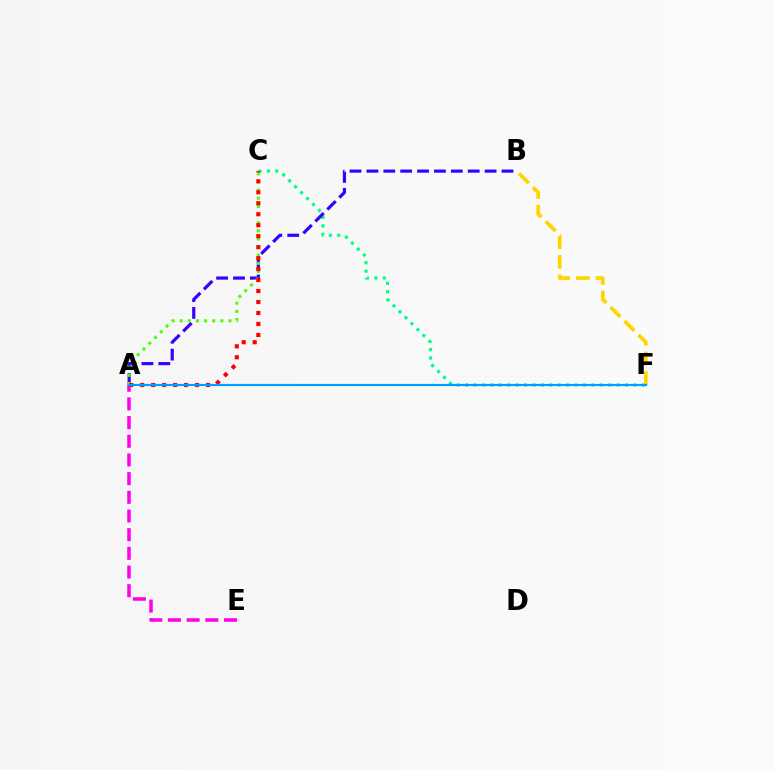{('C', 'F'): [{'color': '#00ff86', 'line_style': 'dotted', 'thickness': 2.29}], ('A', 'E'): [{'color': '#ff00ed', 'line_style': 'dashed', 'thickness': 2.54}], ('B', 'F'): [{'color': '#ffd500', 'line_style': 'dashed', 'thickness': 2.68}], ('A', 'B'): [{'color': '#3700ff', 'line_style': 'dashed', 'thickness': 2.29}], ('A', 'C'): [{'color': '#4fff00', 'line_style': 'dotted', 'thickness': 2.21}, {'color': '#ff0000', 'line_style': 'dotted', 'thickness': 2.98}], ('A', 'F'): [{'color': '#009eff', 'line_style': 'solid', 'thickness': 1.56}]}